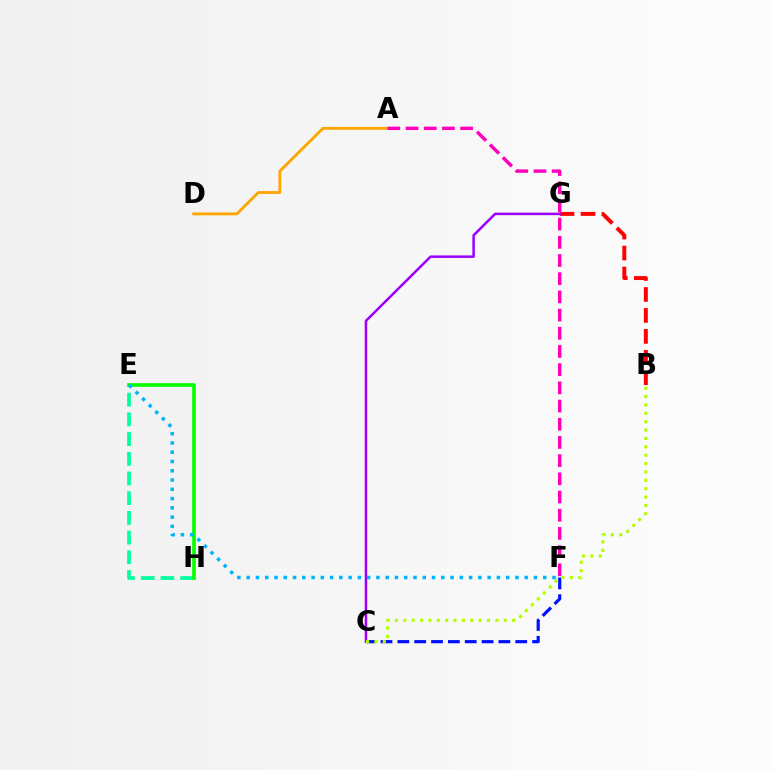{('B', 'G'): [{'color': '#ff0000', 'line_style': 'dashed', 'thickness': 2.85}], ('A', 'D'): [{'color': '#ffa500', 'line_style': 'solid', 'thickness': 2.05}], ('C', 'G'): [{'color': '#9b00ff', 'line_style': 'solid', 'thickness': 1.8}], ('E', 'H'): [{'color': '#00ff9d', 'line_style': 'dashed', 'thickness': 2.68}, {'color': '#08ff00', 'line_style': 'solid', 'thickness': 2.64}], ('C', 'F'): [{'color': '#0010ff', 'line_style': 'dashed', 'thickness': 2.29}], ('B', 'C'): [{'color': '#b3ff00', 'line_style': 'dotted', 'thickness': 2.28}], ('A', 'F'): [{'color': '#ff00bd', 'line_style': 'dashed', 'thickness': 2.47}], ('E', 'F'): [{'color': '#00b5ff', 'line_style': 'dotted', 'thickness': 2.52}]}